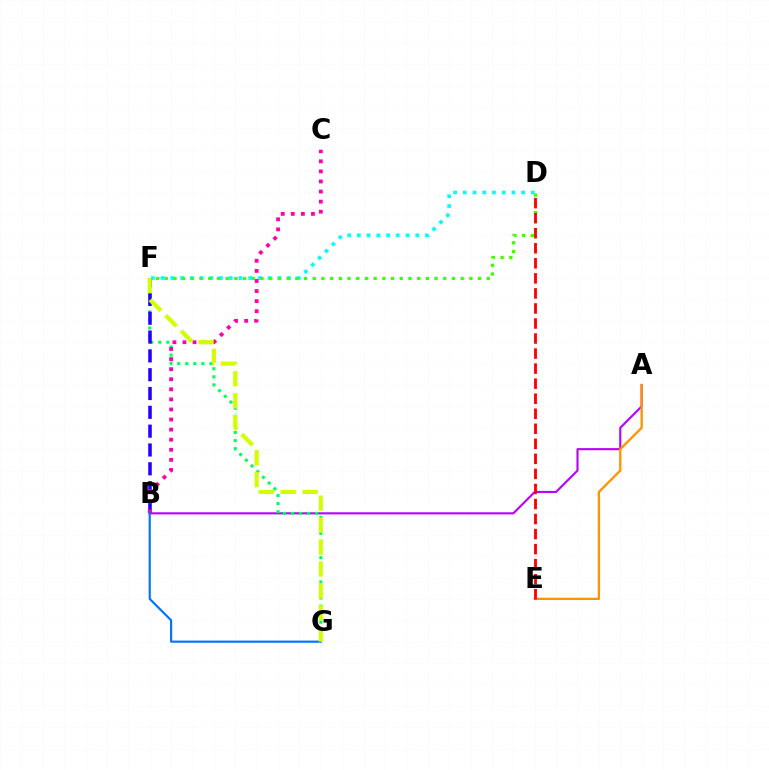{('D', 'F'): [{'color': '#00fff6', 'line_style': 'dotted', 'thickness': 2.64}, {'color': '#3dff00', 'line_style': 'dotted', 'thickness': 2.36}], ('A', 'B'): [{'color': '#b900ff', 'line_style': 'solid', 'thickness': 1.53}], ('F', 'G'): [{'color': '#00ff5c', 'line_style': 'dotted', 'thickness': 2.19}, {'color': '#d1ff00', 'line_style': 'dashed', 'thickness': 2.98}], ('A', 'E'): [{'color': '#ff9400', 'line_style': 'solid', 'thickness': 1.67}], ('B', 'F'): [{'color': '#2500ff', 'line_style': 'dashed', 'thickness': 2.56}], ('B', 'C'): [{'color': '#ff00ac', 'line_style': 'dotted', 'thickness': 2.74}], ('B', 'G'): [{'color': '#0074ff', 'line_style': 'solid', 'thickness': 1.56}], ('D', 'E'): [{'color': '#ff0000', 'line_style': 'dashed', 'thickness': 2.04}]}